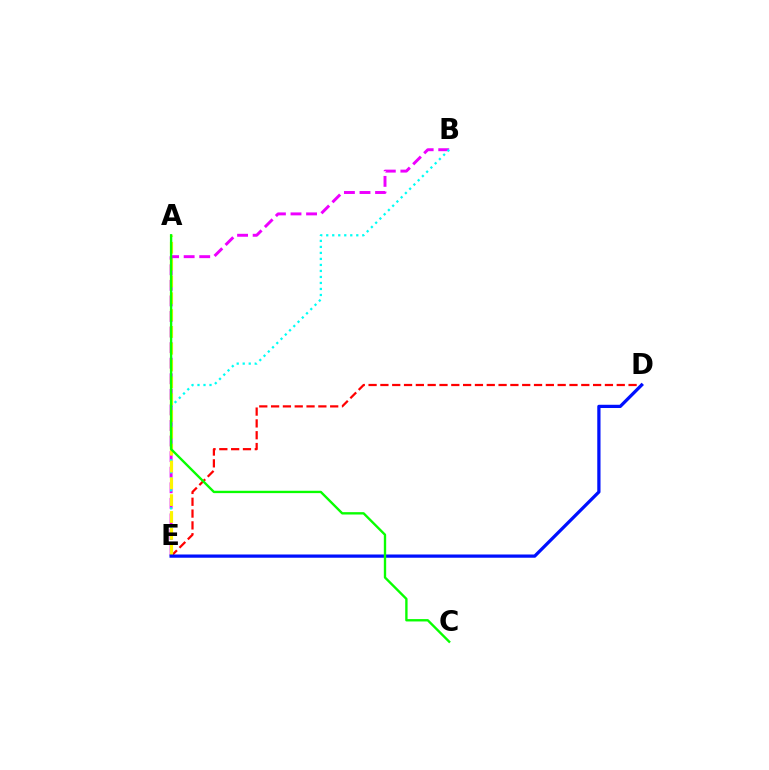{('D', 'E'): [{'color': '#ff0000', 'line_style': 'dashed', 'thickness': 1.61}, {'color': '#0010ff', 'line_style': 'solid', 'thickness': 2.33}], ('B', 'E'): [{'color': '#ee00ff', 'line_style': 'dashed', 'thickness': 2.12}, {'color': '#00fff6', 'line_style': 'dotted', 'thickness': 1.63}], ('A', 'E'): [{'color': '#fcf500', 'line_style': 'dashed', 'thickness': 2.29}], ('A', 'C'): [{'color': '#08ff00', 'line_style': 'solid', 'thickness': 1.7}]}